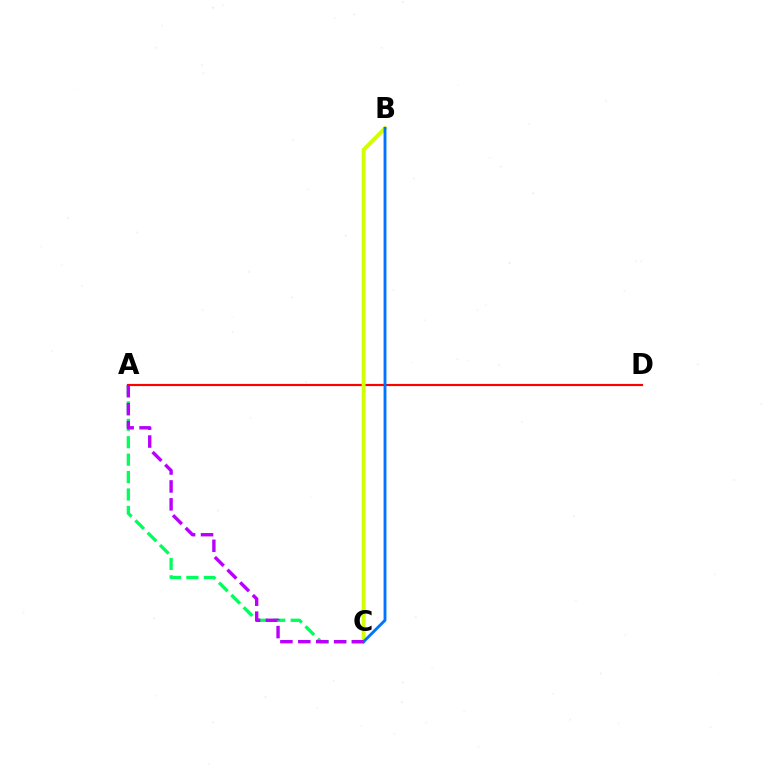{('A', 'C'): [{'color': '#00ff5c', 'line_style': 'dashed', 'thickness': 2.37}, {'color': '#b900ff', 'line_style': 'dashed', 'thickness': 2.43}], ('A', 'D'): [{'color': '#ff0000', 'line_style': 'solid', 'thickness': 1.56}], ('B', 'C'): [{'color': '#d1ff00', 'line_style': 'solid', 'thickness': 2.83}, {'color': '#0074ff', 'line_style': 'solid', 'thickness': 2.07}]}